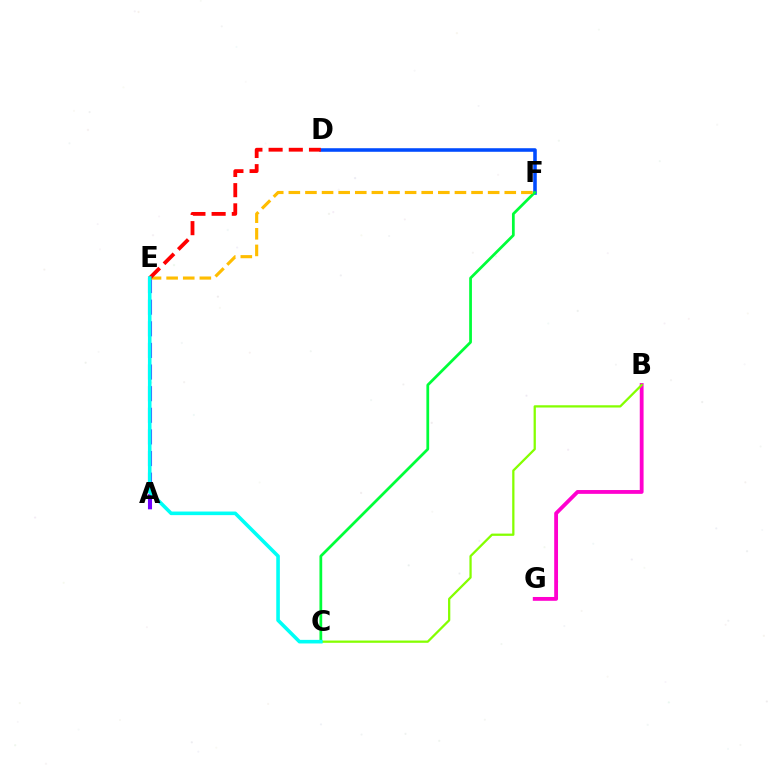{('D', 'F'): [{'color': '#004bff', 'line_style': 'solid', 'thickness': 2.57}], ('B', 'G'): [{'color': '#ff00cf', 'line_style': 'solid', 'thickness': 2.75}], ('A', 'E'): [{'color': '#7200ff', 'line_style': 'dashed', 'thickness': 2.94}], ('B', 'C'): [{'color': '#84ff00', 'line_style': 'solid', 'thickness': 1.63}], ('C', 'F'): [{'color': '#00ff39', 'line_style': 'solid', 'thickness': 1.98}], ('E', 'F'): [{'color': '#ffbd00', 'line_style': 'dashed', 'thickness': 2.26}], ('D', 'E'): [{'color': '#ff0000', 'line_style': 'dashed', 'thickness': 2.74}], ('C', 'E'): [{'color': '#00fff6', 'line_style': 'solid', 'thickness': 2.58}]}